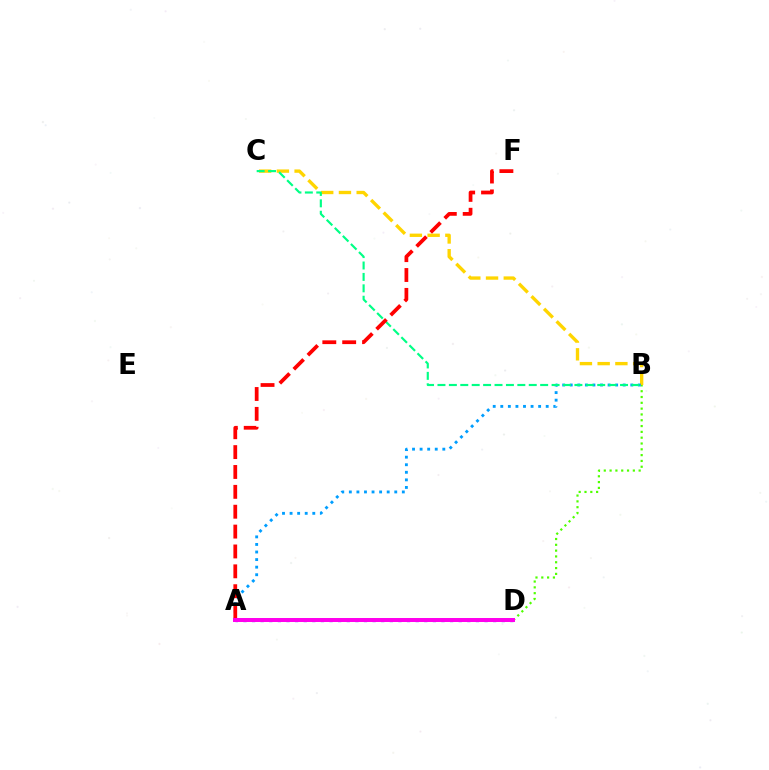{('B', 'D'): [{'color': '#4fff00', 'line_style': 'dotted', 'thickness': 1.58}], ('A', 'D'): [{'color': '#3700ff', 'line_style': 'dotted', 'thickness': 2.34}, {'color': '#ff00ed', 'line_style': 'solid', 'thickness': 2.87}], ('B', 'C'): [{'color': '#ffd500', 'line_style': 'dashed', 'thickness': 2.41}, {'color': '#00ff86', 'line_style': 'dashed', 'thickness': 1.55}], ('A', 'B'): [{'color': '#009eff', 'line_style': 'dotted', 'thickness': 2.06}], ('A', 'F'): [{'color': '#ff0000', 'line_style': 'dashed', 'thickness': 2.7}]}